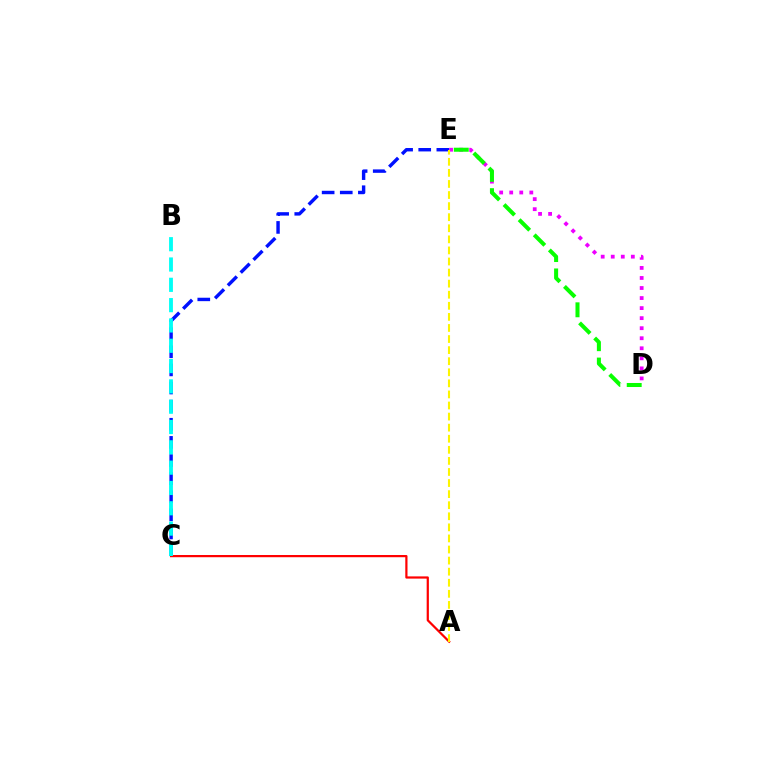{('C', 'E'): [{'color': '#0010ff', 'line_style': 'dashed', 'thickness': 2.46}], ('A', 'C'): [{'color': '#ff0000', 'line_style': 'solid', 'thickness': 1.6}], ('B', 'C'): [{'color': '#00fff6', 'line_style': 'dashed', 'thickness': 2.76}], ('D', 'E'): [{'color': '#ee00ff', 'line_style': 'dotted', 'thickness': 2.73}, {'color': '#08ff00', 'line_style': 'dashed', 'thickness': 2.9}], ('A', 'E'): [{'color': '#fcf500', 'line_style': 'dashed', 'thickness': 1.5}]}